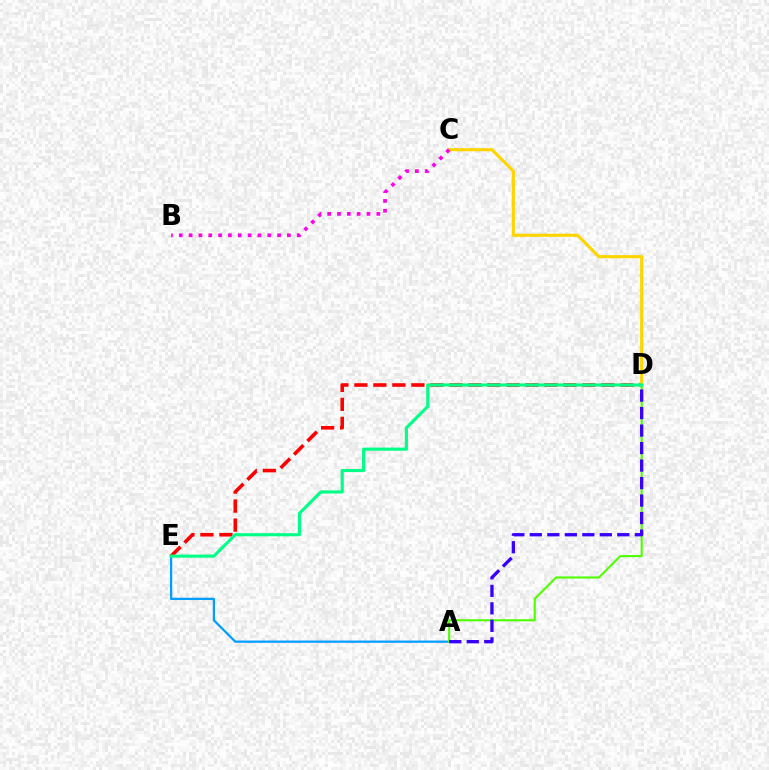{('D', 'E'): [{'color': '#ff0000', 'line_style': 'dashed', 'thickness': 2.58}, {'color': '#00ff86', 'line_style': 'solid', 'thickness': 2.25}], ('C', 'D'): [{'color': '#ffd500', 'line_style': 'solid', 'thickness': 2.24}], ('B', 'C'): [{'color': '#ff00ed', 'line_style': 'dotted', 'thickness': 2.67}], ('A', 'E'): [{'color': '#009eff', 'line_style': 'solid', 'thickness': 1.62}], ('A', 'D'): [{'color': '#4fff00', 'line_style': 'solid', 'thickness': 1.52}, {'color': '#3700ff', 'line_style': 'dashed', 'thickness': 2.38}]}